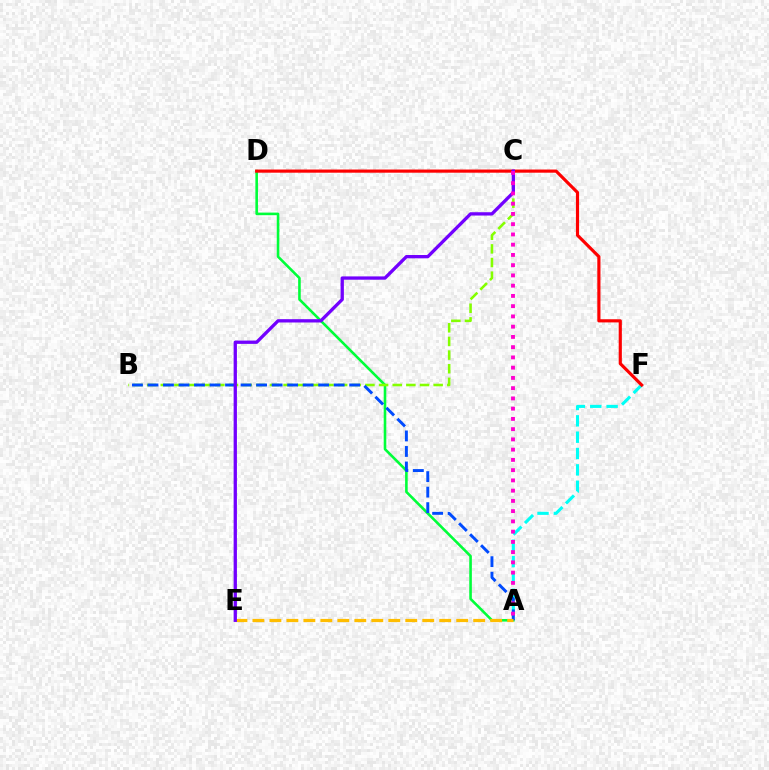{('A', 'F'): [{'color': '#00fff6', 'line_style': 'dashed', 'thickness': 2.22}], ('A', 'D'): [{'color': '#00ff39', 'line_style': 'solid', 'thickness': 1.87}], ('B', 'C'): [{'color': '#84ff00', 'line_style': 'dashed', 'thickness': 1.85}], ('A', 'B'): [{'color': '#004bff', 'line_style': 'dashed', 'thickness': 2.11}], ('A', 'E'): [{'color': '#ffbd00', 'line_style': 'dashed', 'thickness': 2.31}], ('D', 'F'): [{'color': '#ff0000', 'line_style': 'solid', 'thickness': 2.27}], ('C', 'E'): [{'color': '#7200ff', 'line_style': 'solid', 'thickness': 2.38}], ('A', 'C'): [{'color': '#ff00cf', 'line_style': 'dotted', 'thickness': 2.78}]}